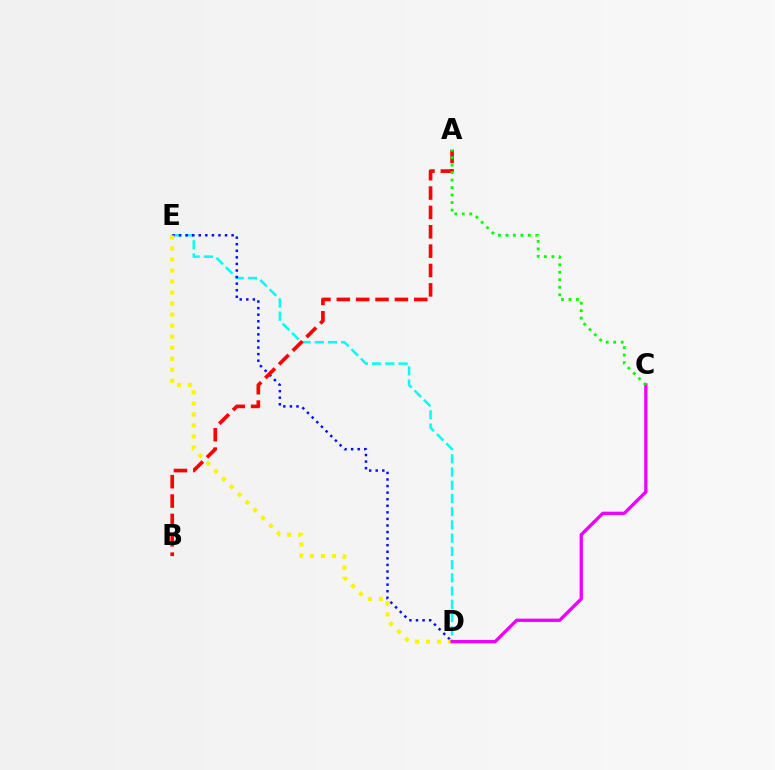{('D', 'E'): [{'color': '#00fff6', 'line_style': 'dashed', 'thickness': 1.8}, {'color': '#0010ff', 'line_style': 'dotted', 'thickness': 1.79}, {'color': '#fcf500', 'line_style': 'dotted', 'thickness': 3.0}], ('A', 'B'): [{'color': '#ff0000', 'line_style': 'dashed', 'thickness': 2.63}], ('C', 'D'): [{'color': '#ee00ff', 'line_style': 'solid', 'thickness': 2.39}], ('A', 'C'): [{'color': '#08ff00', 'line_style': 'dotted', 'thickness': 2.03}]}